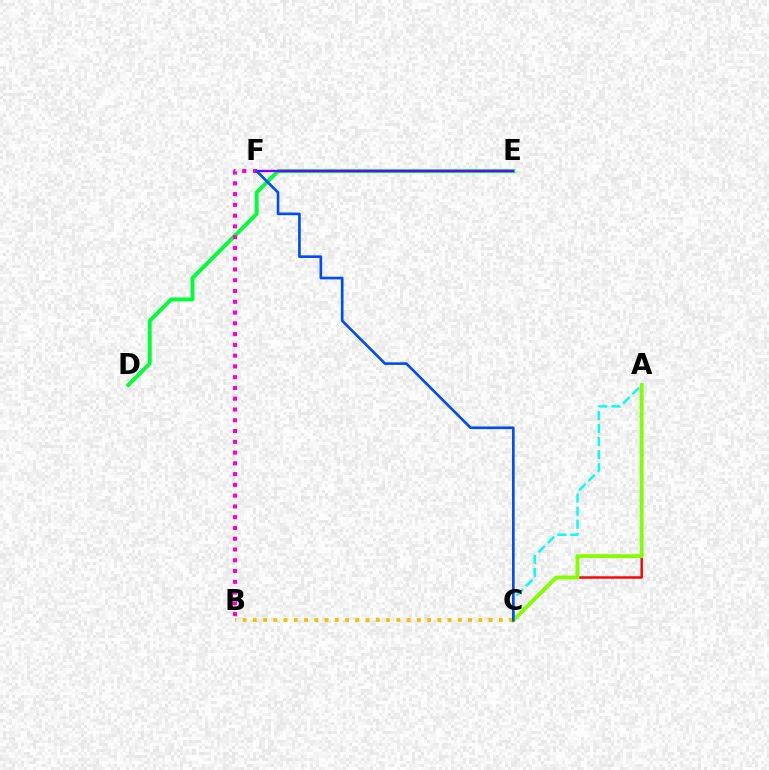{('D', 'E'): [{'color': '#00ff39', 'line_style': 'solid', 'thickness': 2.83}], ('A', 'C'): [{'color': '#ff0000', 'line_style': 'solid', 'thickness': 1.76}, {'color': '#84ff00', 'line_style': 'solid', 'thickness': 2.78}, {'color': '#00fff6', 'line_style': 'dashed', 'thickness': 1.77}], ('B', 'C'): [{'color': '#ffbd00', 'line_style': 'dotted', 'thickness': 2.79}], ('E', 'F'): [{'color': '#7200ff', 'line_style': 'solid', 'thickness': 1.68}], ('B', 'F'): [{'color': '#ff00cf', 'line_style': 'dotted', 'thickness': 2.93}], ('C', 'F'): [{'color': '#004bff', 'line_style': 'solid', 'thickness': 1.9}]}